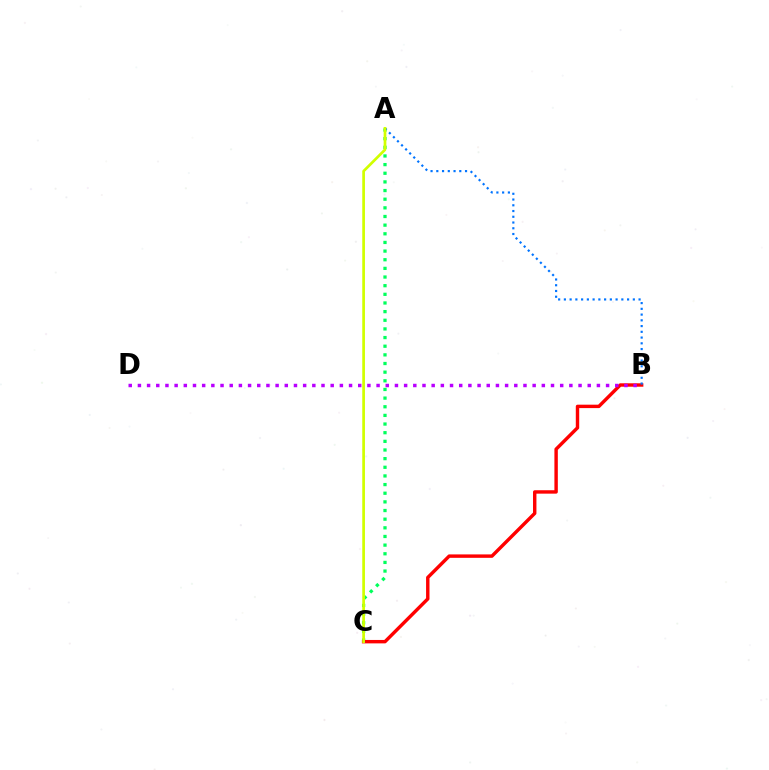{('A', 'C'): [{'color': '#00ff5c', 'line_style': 'dotted', 'thickness': 2.35}, {'color': '#d1ff00', 'line_style': 'solid', 'thickness': 1.95}], ('B', 'C'): [{'color': '#ff0000', 'line_style': 'solid', 'thickness': 2.46}], ('A', 'B'): [{'color': '#0074ff', 'line_style': 'dotted', 'thickness': 1.56}], ('B', 'D'): [{'color': '#b900ff', 'line_style': 'dotted', 'thickness': 2.49}]}